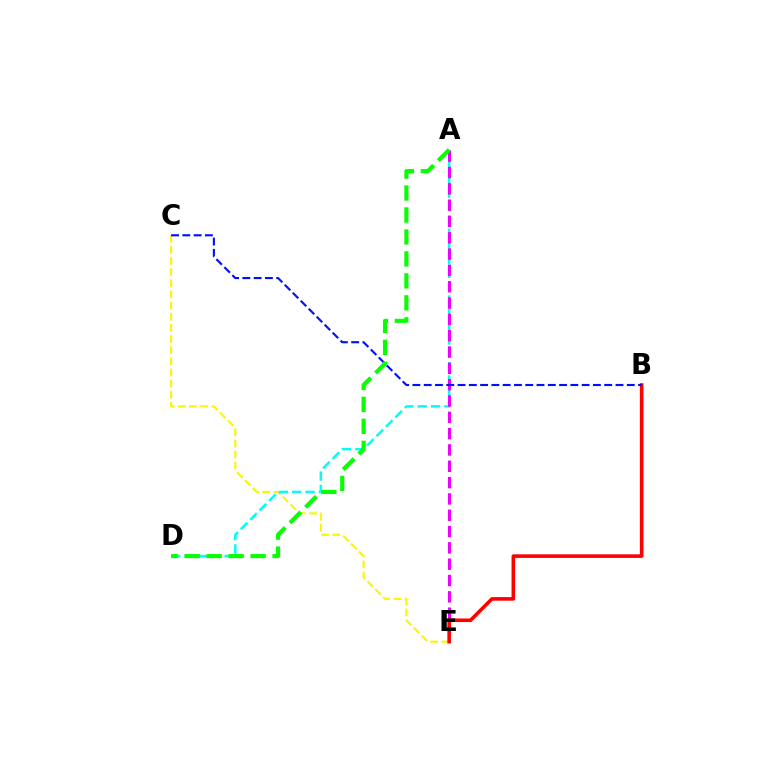{('C', 'E'): [{'color': '#fcf500', 'line_style': 'dashed', 'thickness': 1.51}], ('A', 'D'): [{'color': '#00fff6', 'line_style': 'dashed', 'thickness': 1.81}, {'color': '#08ff00', 'line_style': 'dashed', 'thickness': 2.98}], ('A', 'E'): [{'color': '#ee00ff', 'line_style': 'dashed', 'thickness': 2.22}], ('B', 'E'): [{'color': '#ff0000', 'line_style': 'solid', 'thickness': 2.58}], ('B', 'C'): [{'color': '#0010ff', 'line_style': 'dashed', 'thickness': 1.53}]}